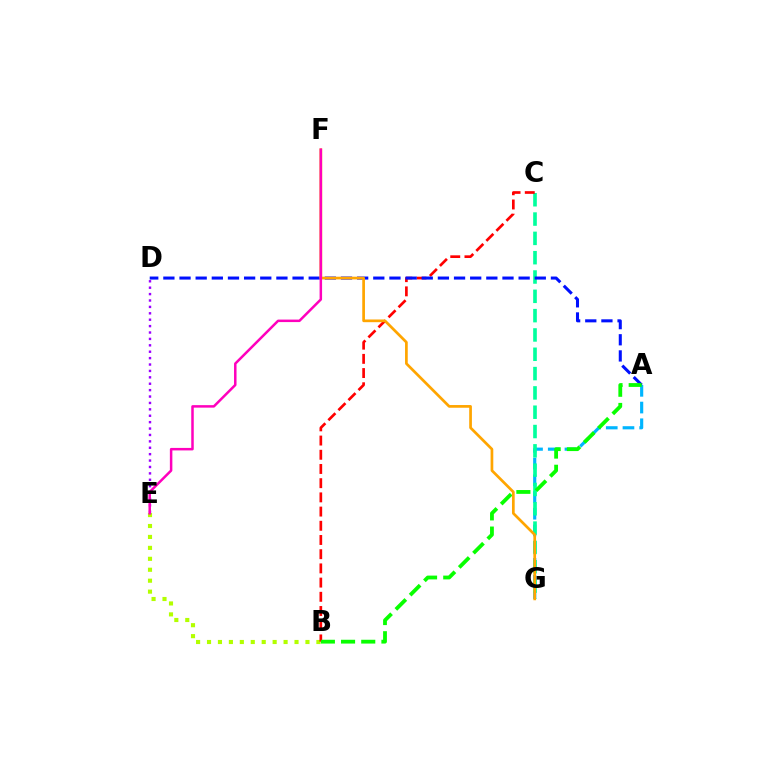{('A', 'G'): [{'color': '#00b5ff', 'line_style': 'dashed', 'thickness': 2.27}], ('D', 'E'): [{'color': '#9b00ff', 'line_style': 'dotted', 'thickness': 1.74}], ('C', 'G'): [{'color': '#00ff9d', 'line_style': 'dashed', 'thickness': 2.62}], ('B', 'E'): [{'color': '#b3ff00', 'line_style': 'dotted', 'thickness': 2.97}], ('B', 'C'): [{'color': '#ff0000', 'line_style': 'dashed', 'thickness': 1.93}], ('A', 'D'): [{'color': '#0010ff', 'line_style': 'dashed', 'thickness': 2.19}], ('A', 'B'): [{'color': '#08ff00', 'line_style': 'dashed', 'thickness': 2.74}], ('F', 'G'): [{'color': '#ffa500', 'line_style': 'solid', 'thickness': 1.95}], ('E', 'F'): [{'color': '#ff00bd', 'line_style': 'solid', 'thickness': 1.8}]}